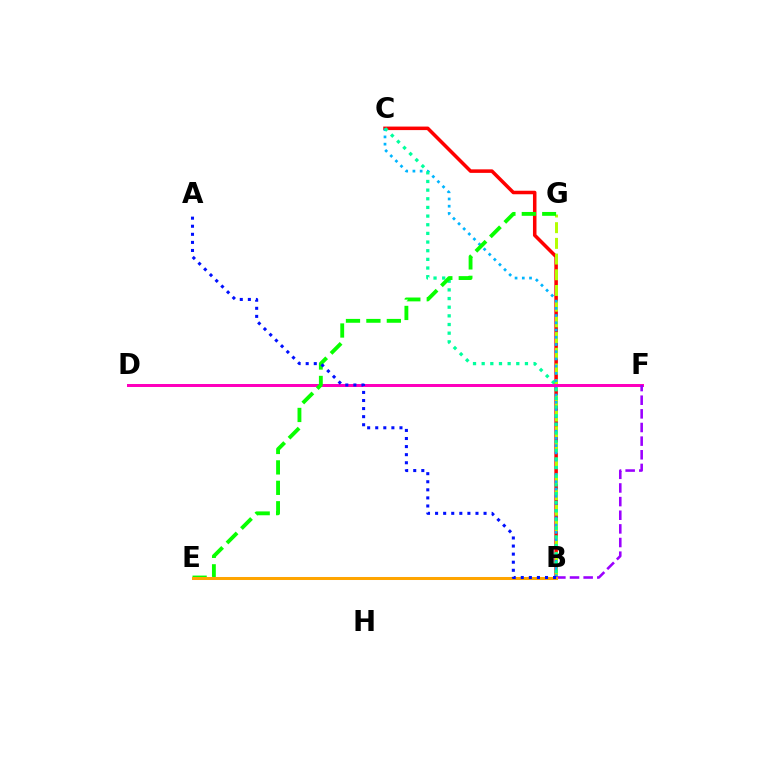{('B', 'C'): [{'color': '#ff0000', 'line_style': 'solid', 'thickness': 2.54}, {'color': '#00b5ff', 'line_style': 'dotted', 'thickness': 1.96}, {'color': '#00ff9d', 'line_style': 'dotted', 'thickness': 2.35}], ('B', 'G'): [{'color': '#b3ff00', 'line_style': 'dashed', 'thickness': 2.13}], ('D', 'F'): [{'color': '#ff00bd', 'line_style': 'solid', 'thickness': 2.16}], ('B', 'F'): [{'color': '#9b00ff', 'line_style': 'dashed', 'thickness': 1.85}], ('E', 'G'): [{'color': '#08ff00', 'line_style': 'dashed', 'thickness': 2.78}], ('B', 'E'): [{'color': '#ffa500', 'line_style': 'solid', 'thickness': 2.17}], ('A', 'B'): [{'color': '#0010ff', 'line_style': 'dotted', 'thickness': 2.19}]}